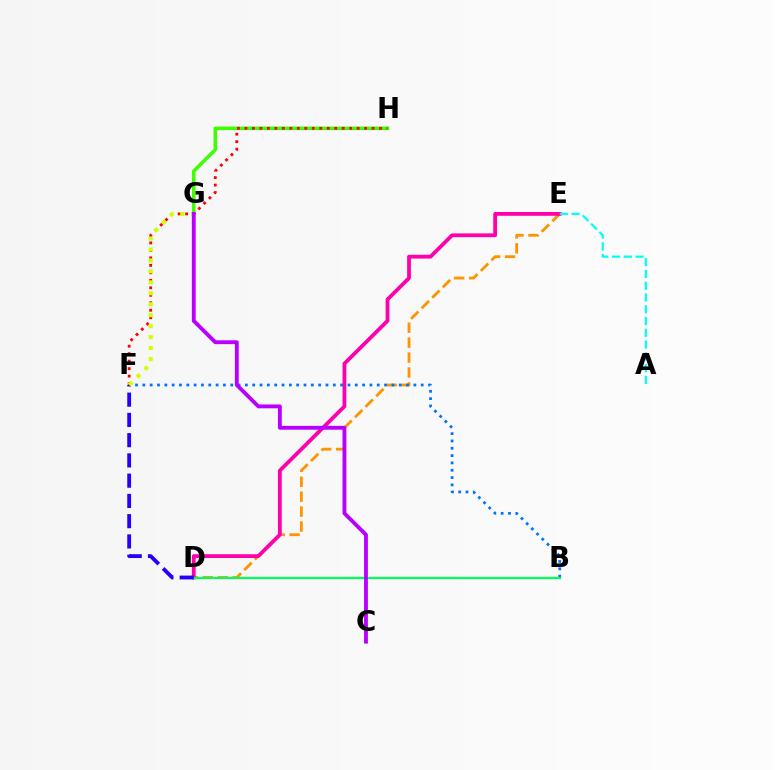{('G', 'H'): [{'color': '#3dff00', 'line_style': 'solid', 'thickness': 2.54}], ('F', 'H'): [{'color': '#ff0000', 'line_style': 'dotted', 'thickness': 2.03}], ('D', 'E'): [{'color': '#ff9400', 'line_style': 'dashed', 'thickness': 2.03}, {'color': '#ff00ac', 'line_style': 'solid', 'thickness': 2.73}], ('B', 'F'): [{'color': '#0074ff', 'line_style': 'dotted', 'thickness': 1.99}], ('A', 'E'): [{'color': '#00fff6', 'line_style': 'dashed', 'thickness': 1.6}], ('B', 'D'): [{'color': '#00ff5c', 'line_style': 'solid', 'thickness': 1.62}], ('D', 'F'): [{'color': '#2500ff', 'line_style': 'dashed', 'thickness': 2.75}], ('F', 'G'): [{'color': '#d1ff00', 'line_style': 'dotted', 'thickness': 2.98}], ('C', 'G'): [{'color': '#b900ff', 'line_style': 'solid', 'thickness': 2.78}]}